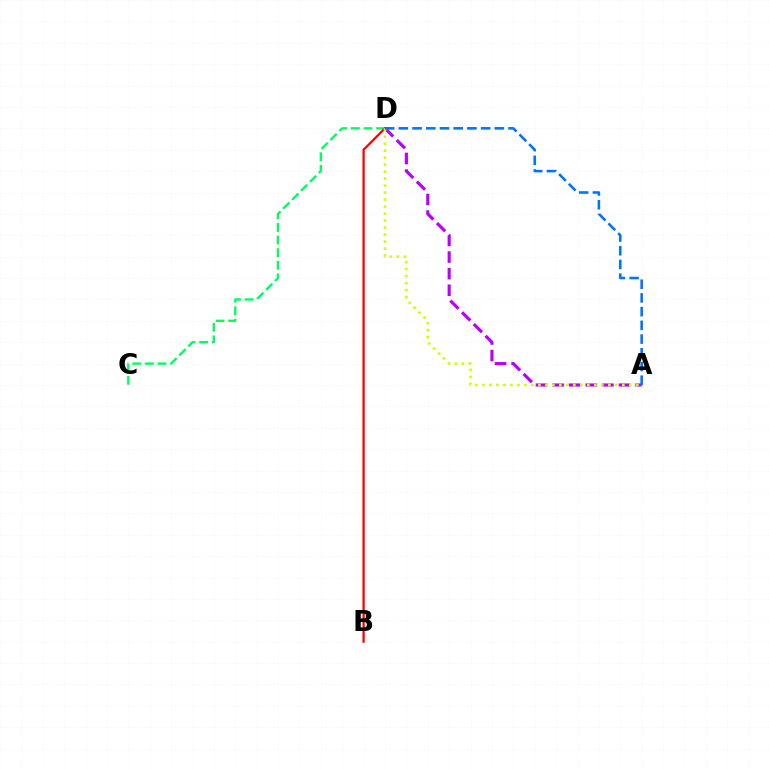{('C', 'D'): [{'color': '#00ff5c', 'line_style': 'dashed', 'thickness': 1.71}], ('B', 'D'): [{'color': '#ff0000', 'line_style': 'solid', 'thickness': 1.61}], ('A', 'D'): [{'color': '#b900ff', 'line_style': 'dashed', 'thickness': 2.26}, {'color': '#d1ff00', 'line_style': 'dotted', 'thickness': 1.9}, {'color': '#0074ff', 'line_style': 'dashed', 'thickness': 1.86}]}